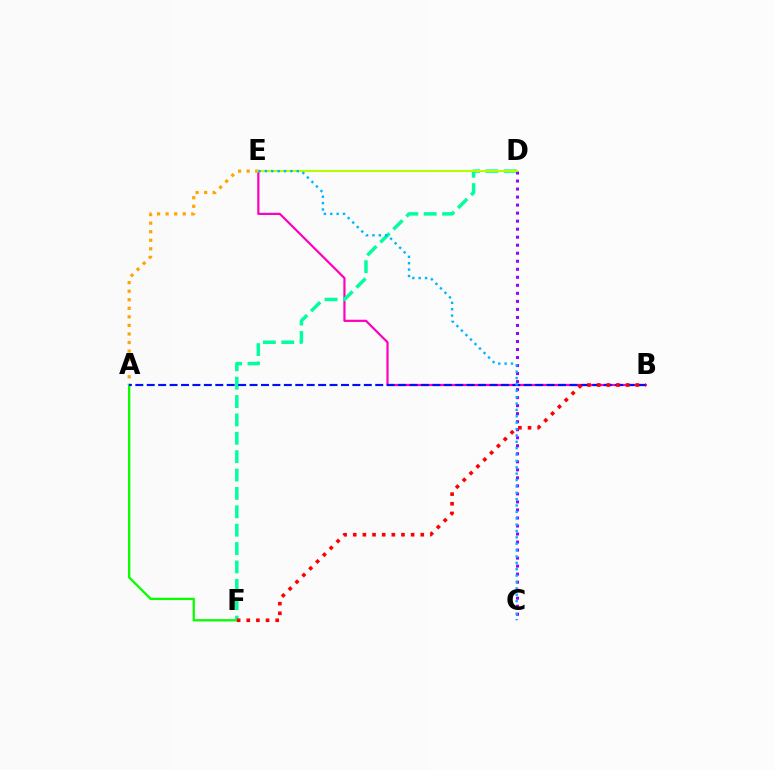{('B', 'E'): [{'color': '#ff00bd', 'line_style': 'solid', 'thickness': 1.58}], ('A', 'E'): [{'color': '#ffa500', 'line_style': 'dotted', 'thickness': 2.33}], ('A', 'F'): [{'color': '#08ff00', 'line_style': 'solid', 'thickness': 1.66}], ('D', 'F'): [{'color': '#00ff9d', 'line_style': 'dashed', 'thickness': 2.5}], ('A', 'B'): [{'color': '#0010ff', 'line_style': 'dashed', 'thickness': 1.55}], ('C', 'D'): [{'color': '#9b00ff', 'line_style': 'dotted', 'thickness': 2.18}], ('D', 'E'): [{'color': '#b3ff00', 'line_style': 'solid', 'thickness': 1.5}], ('B', 'F'): [{'color': '#ff0000', 'line_style': 'dotted', 'thickness': 2.62}], ('C', 'E'): [{'color': '#00b5ff', 'line_style': 'dotted', 'thickness': 1.73}]}